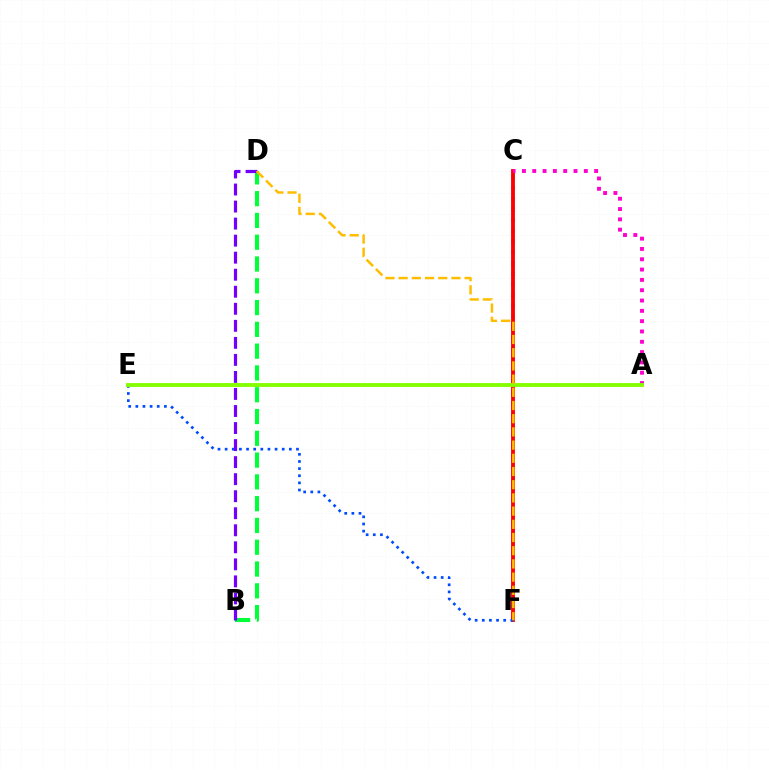{('B', 'D'): [{'color': '#00ff39', 'line_style': 'dashed', 'thickness': 2.96}, {'color': '#7200ff', 'line_style': 'dashed', 'thickness': 2.31}], ('C', 'F'): [{'color': '#00fff6', 'line_style': 'dotted', 'thickness': 2.92}, {'color': '#ff0000', 'line_style': 'solid', 'thickness': 2.77}], ('E', 'F'): [{'color': '#004bff', 'line_style': 'dotted', 'thickness': 1.94}], ('A', 'C'): [{'color': '#ff00cf', 'line_style': 'dotted', 'thickness': 2.8}], ('A', 'E'): [{'color': '#84ff00', 'line_style': 'solid', 'thickness': 2.79}], ('D', 'F'): [{'color': '#ffbd00', 'line_style': 'dashed', 'thickness': 1.79}]}